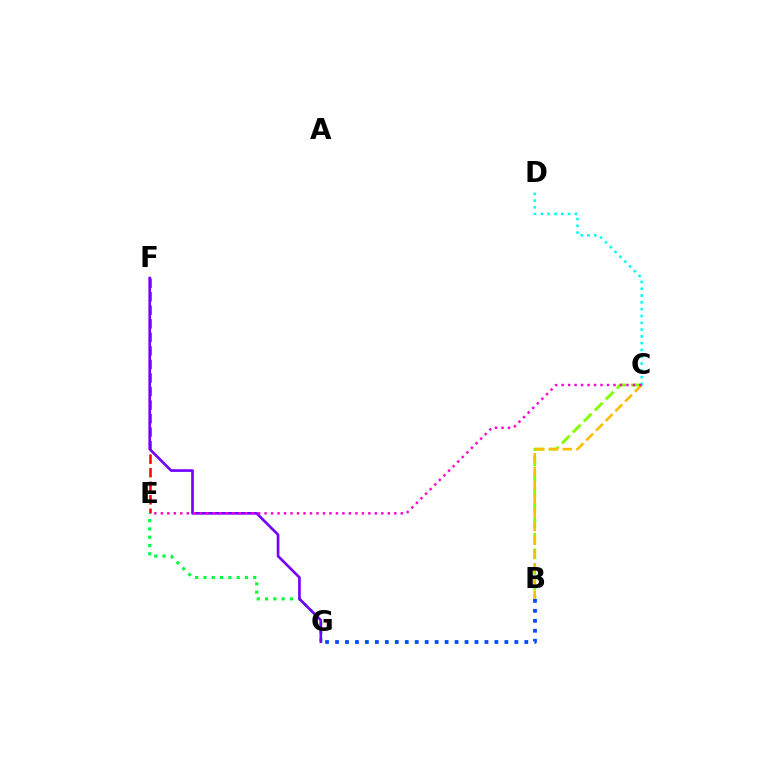{('E', 'F'): [{'color': '#ff0000', 'line_style': 'dashed', 'thickness': 1.84}], ('B', 'C'): [{'color': '#84ff00', 'line_style': 'dashed', 'thickness': 2.11}, {'color': '#ffbd00', 'line_style': 'dashed', 'thickness': 1.87}], ('B', 'G'): [{'color': '#004bff', 'line_style': 'dotted', 'thickness': 2.71}], ('E', 'G'): [{'color': '#00ff39', 'line_style': 'dotted', 'thickness': 2.25}], ('F', 'G'): [{'color': '#7200ff', 'line_style': 'solid', 'thickness': 1.91}], ('C', 'D'): [{'color': '#00fff6', 'line_style': 'dotted', 'thickness': 1.85}], ('C', 'E'): [{'color': '#ff00cf', 'line_style': 'dotted', 'thickness': 1.76}]}